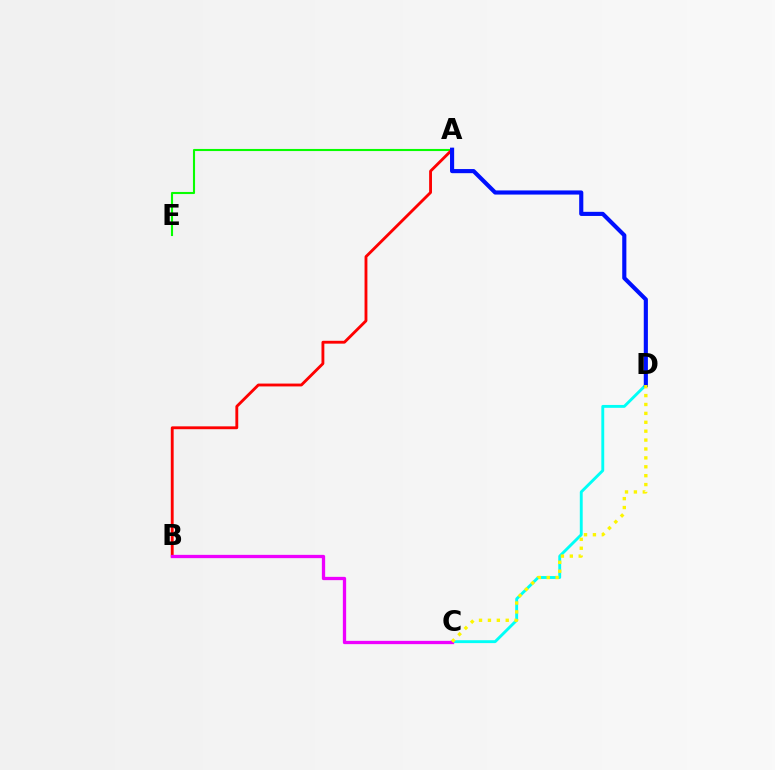{('A', 'E'): [{'color': '#08ff00', 'line_style': 'solid', 'thickness': 1.51}], ('A', 'B'): [{'color': '#ff0000', 'line_style': 'solid', 'thickness': 2.05}], ('C', 'D'): [{'color': '#00fff6', 'line_style': 'solid', 'thickness': 2.08}, {'color': '#fcf500', 'line_style': 'dotted', 'thickness': 2.42}], ('A', 'D'): [{'color': '#0010ff', 'line_style': 'solid', 'thickness': 2.98}], ('B', 'C'): [{'color': '#ee00ff', 'line_style': 'solid', 'thickness': 2.37}]}